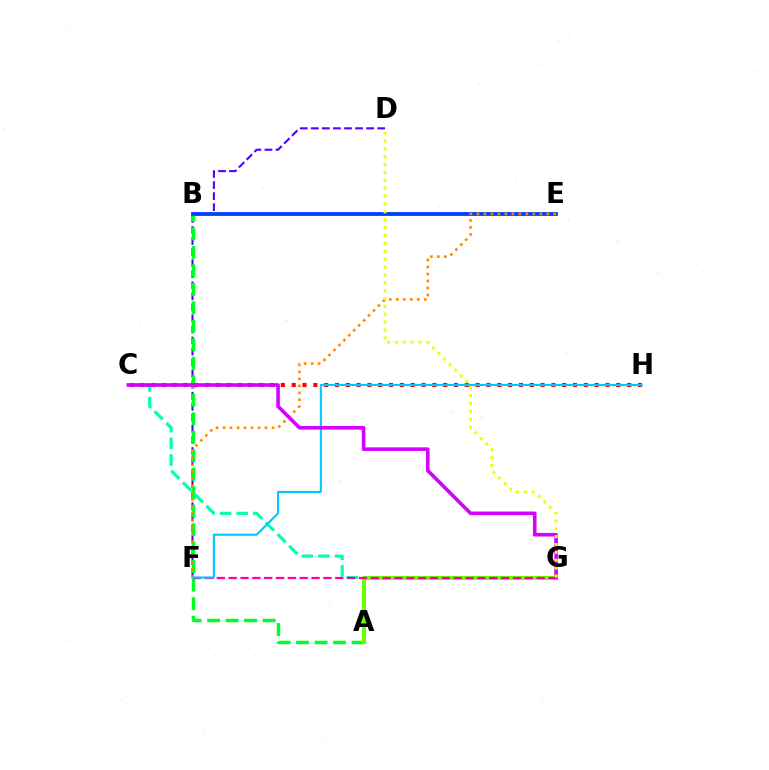{('D', 'F'): [{'color': '#4f00ff', 'line_style': 'dashed', 'thickness': 1.5}], ('A', 'B'): [{'color': '#00ff27', 'line_style': 'dashed', 'thickness': 2.51}], ('A', 'C'): [{'color': '#00ffaf', 'line_style': 'dashed', 'thickness': 2.25}], ('B', 'E'): [{'color': '#003fff', 'line_style': 'solid', 'thickness': 2.74}], ('A', 'G'): [{'color': '#66ff00', 'line_style': 'solid', 'thickness': 2.93}], ('F', 'G'): [{'color': '#ff00a0', 'line_style': 'dashed', 'thickness': 1.61}], ('E', 'F'): [{'color': '#ff8800', 'line_style': 'dotted', 'thickness': 1.9}], ('C', 'H'): [{'color': '#ff0000', 'line_style': 'dotted', 'thickness': 2.94}], ('F', 'H'): [{'color': '#00c7ff', 'line_style': 'solid', 'thickness': 1.51}], ('C', 'G'): [{'color': '#d600ff', 'line_style': 'solid', 'thickness': 2.6}], ('D', 'G'): [{'color': '#eeff00', 'line_style': 'dotted', 'thickness': 2.14}]}